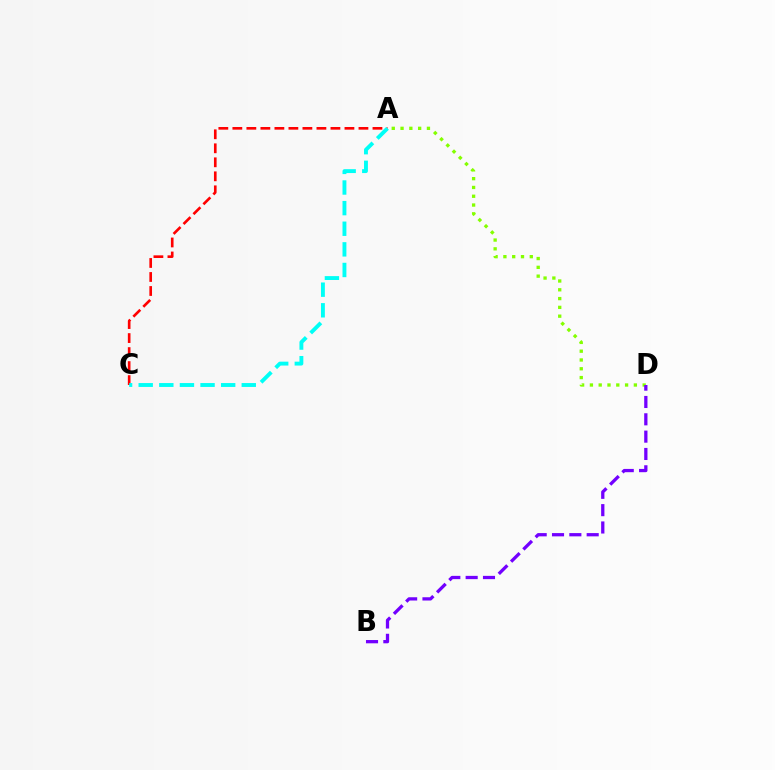{('A', 'C'): [{'color': '#ff0000', 'line_style': 'dashed', 'thickness': 1.9}, {'color': '#00fff6', 'line_style': 'dashed', 'thickness': 2.8}], ('A', 'D'): [{'color': '#84ff00', 'line_style': 'dotted', 'thickness': 2.39}], ('B', 'D'): [{'color': '#7200ff', 'line_style': 'dashed', 'thickness': 2.35}]}